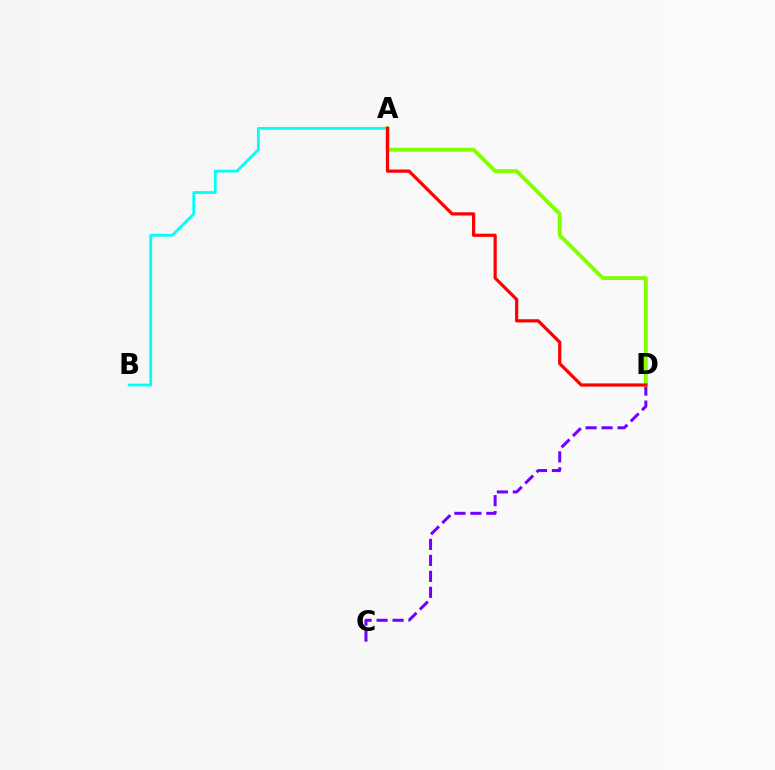{('A', 'B'): [{'color': '#00fff6', 'line_style': 'solid', 'thickness': 2.0}], ('C', 'D'): [{'color': '#7200ff', 'line_style': 'dashed', 'thickness': 2.17}], ('A', 'D'): [{'color': '#84ff00', 'line_style': 'solid', 'thickness': 2.79}, {'color': '#ff0000', 'line_style': 'solid', 'thickness': 2.31}]}